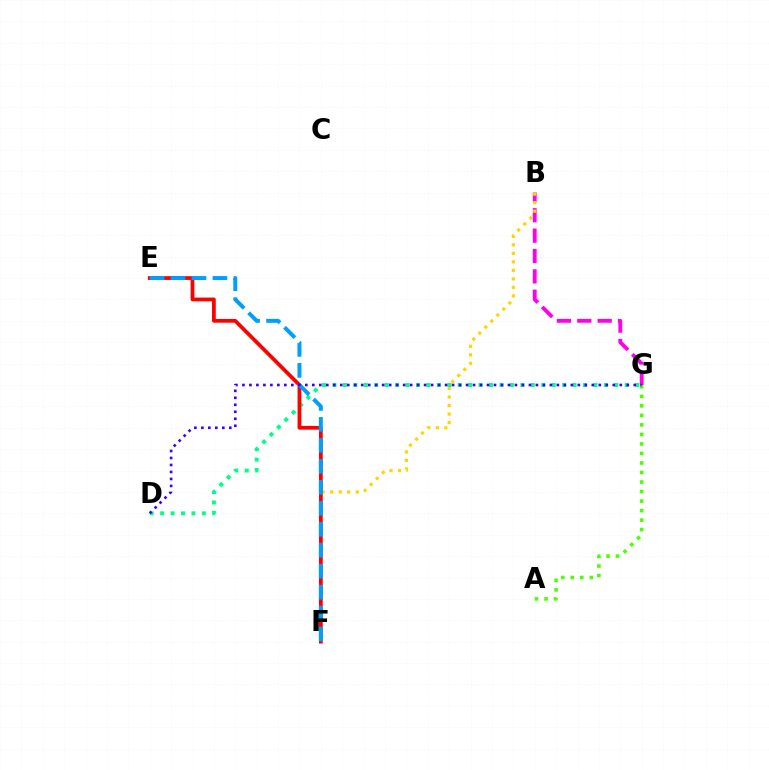{('A', 'G'): [{'color': '#4fff00', 'line_style': 'dotted', 'thickness': 2.59}], ('B', 'G'): [{'color': '#ff00ed', 'line_style': 'dashed', 'thickness': 2.77}], ('B', 'F'): [{'color': '#ffd500', 'line_style': 'dotted', 'thickness': 2.31}], ('D', 'G'): [{'color': '#00ff86', 'line_style': 'dotted', 'thickness': 2.84}, {'color': '#3700ff', 'line_style': 'dotted', 'thickness': 1.9}], ('E', 'F'): [{'color': '#ff0000', 'line_style': 'solid', 'thickness': 2.71}, {'color': '#009eff', 'line_style': 'dashed', 'thickness': 2.85}]}